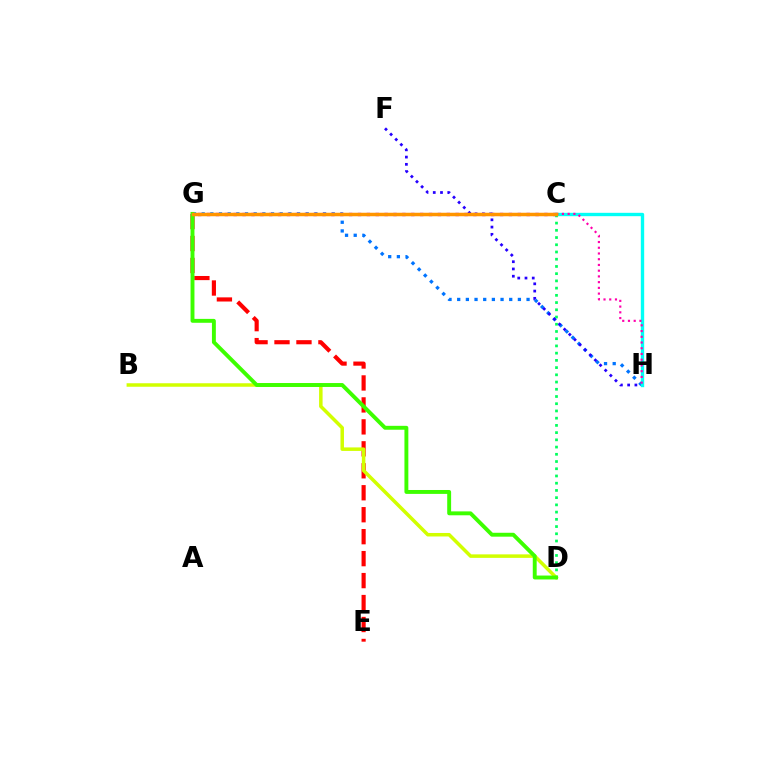{('G', 'H'): [{'color': '#0074ff', 'line_style': 'dotted', 'thickness': 2.36}], ('E', 'G'): [{'color': '#ff0000', 'line_style': 'dashed', 'thickness': 2.98}], ('C', 'H'): [{'color': '#00fff6', 'line_style': 'solid', 'thickness': 2.42}, {'color': '#ff00ac', 'line_style': 'dotted', 'thickness': 1.56}], ('B', 'D'): [{'color': '#d1ff00', 'line_style': 'solid', 'thickness': 2.52}], ('C', 'G'): [{'color': '#b900ff', 'line_style': 'dotted', 'thickness': 2.41}, {'color': '#ff9400', 'line_style': 'solid', 'thickness': 2.52}], ('C', 'D'): [{'color': '#00ff5c', 'line_style': 'dotted', 'thickness': 1.96}], ('F', 'H'): [{'color': '#2500ff', 'line_style': 'dotted', 'thickness': 1.97}], ('D', 'G'): [{'color': '#3dff00', 'line_style': 'solid', 'thickness': 2.81}]}